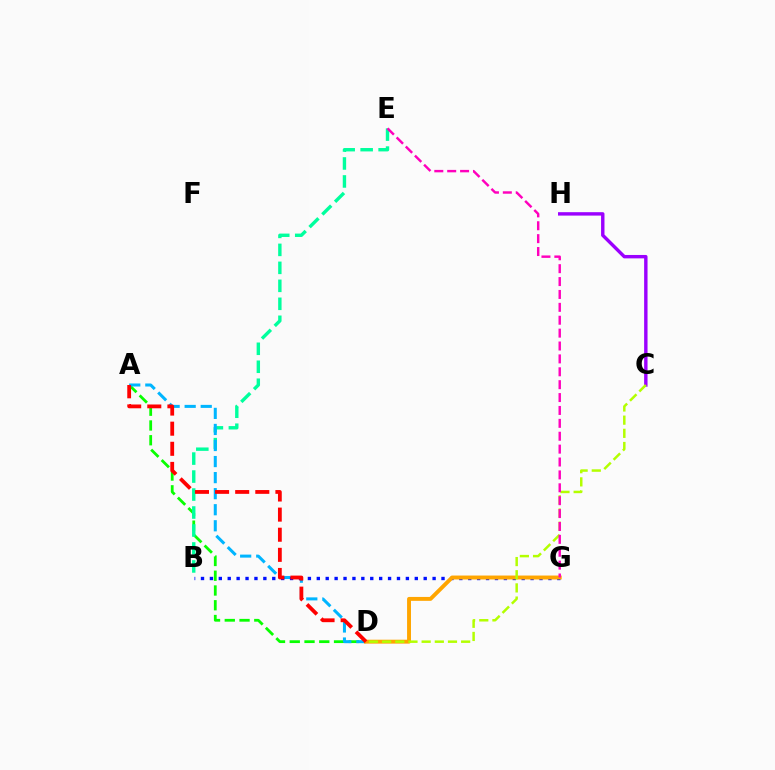{('A', 'D'): [{'color': '#08ff00', 'line_style': 'dashed', 'thickness': 2.01}, {'color': '#00b5ff', 'line_style': 'dashed', 'thickness': 2.18}, {'color': '#ff0000', 'line_style': 'dashed', 'thickness': 2.73}], ('C', 'H'): [{'color': '#9b00ff', 'line_style': 'solid', 'thickness': 2.45}], ('B', 'E'): [{'color': '#00ff9d', 'line_style': 'dashed', 'thickness': 2.44}], ('B', 'G'): [{'color': '#0010ff', 'line_style': 'dotted', 'thickness': 2.42}], ('D', 'G'): [{'color': '#ffa500', 'line_style': 'solid', 'thickness': 2.82}], ('C', 'D'): [{'color': '#b3ff00', 'line_style': 'dashed', 'thickness': 1.79}], ('E', 'G'): [{'color': '#ff00bd', 'line_style': 'dashed', 'thickness': 1.75}]}